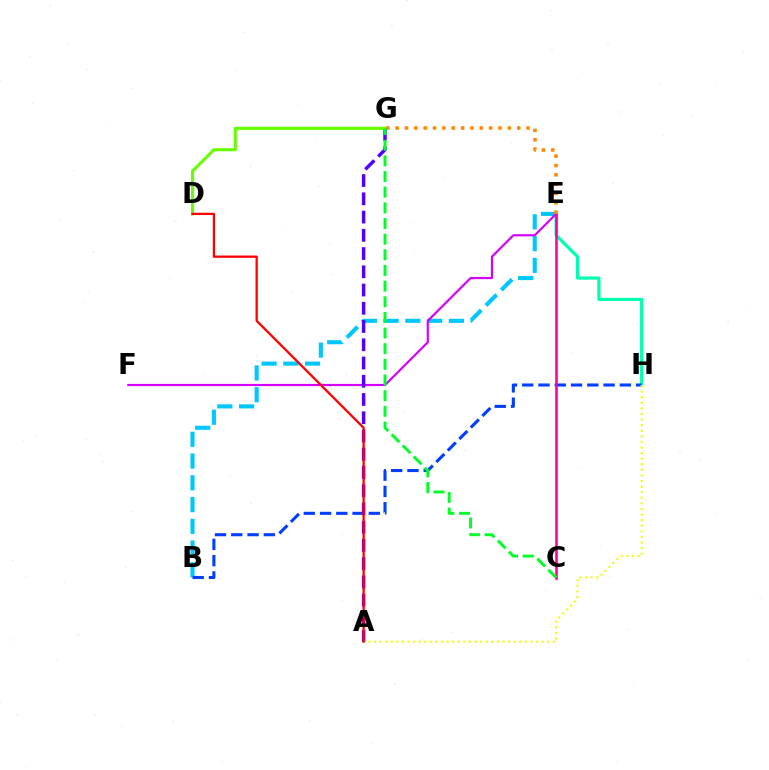{('E', 'H'): [{'color': '#00ffaf', 'line_style': 'solid', 'thickness': 2.3}], ('B', 'E'): [{'color': '#00c7ff', 'line_style': 'dashed', 'thickness': 2.96}], ('E', 'F'): [{'color': '#d600ff', 'line_style': 'solid', 'thickness': 1.57}], ('B', 'H'): [{'color': '#003fff', 'line_style': 'dashed', 'thickness': 2.21}], ('C', 'E'): [{'color': '#ff00a0', 'line_style': 'solid', 'thickness': 1.85}], ('E', 'G'): [{'color': '#ff8800', 'line_style': 'dotted', 'thickness': 2.54}], ('A', 'G'): [{'color': '#4f00ff', 'line_style': 'dashed', 'thickness': 2.48}], ('A', 'H'): [{'color': '#eeff00', 'line_style': 'dotted', 'thickness': 1.52}], ('D', 'G'): [{'color': '#66ff00', 'line_style': 'solid', 'thickness': 2.24}], ('A', 'D'): [{'color': '#ff0000', 'line_style': 'solid', 'thickness': 1.64}], ('C', 'G'): [{'color': '#00ff27', 'line_style': 'dashed', 'thickness': 2.13}]}